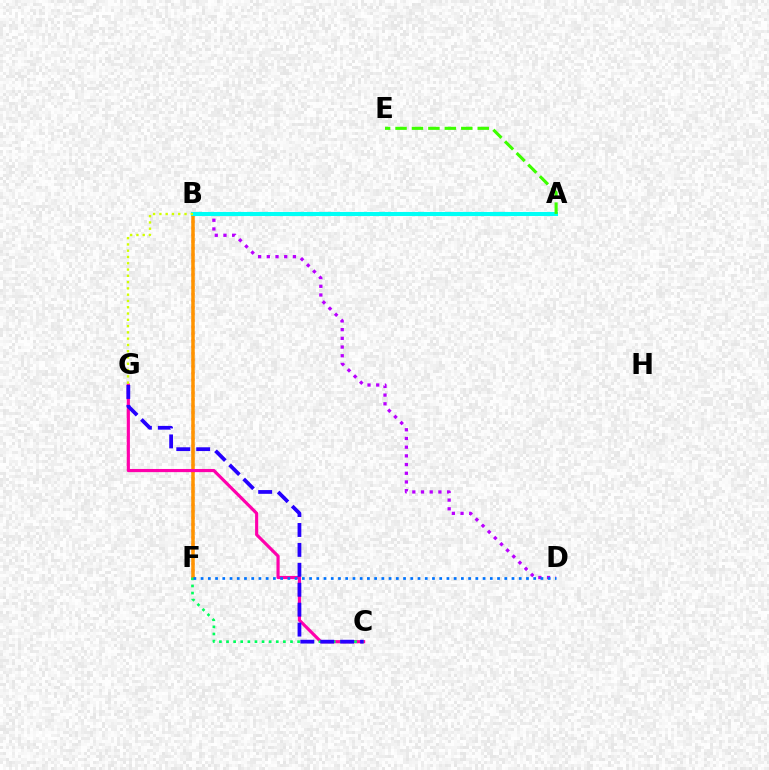{('B', 'F'): [{'color': '#ff0000', 'line_style': 'dotted', 'thickness': 1.79}, {'color': '#ff9400', 'line_style': 'solid', 'thickness': 2.52}], ('C', 'G'): [{'color': '#ff00ac', 'line_style': 'solid', 'thickness': 2.27}, {'color': '#2500ff', 'line_style': 'dashed', 'thickness': 2.71}], ('B', 'D'): [{'color': '#b900ff', 'line_style': 'dotted', 'thickness': 2.36}], ('A', 'B'): [{'color': '#00fff6', 'line_style': 'solid', 'thickness': 2.93}], ('A', 'E'): [{'color': '#3dff00', 'line_style': 'dashed', 'thickness': 2.23}], ('C', 'F'): [{'color': '#00ff5c', 'line_style': 'dotted', 'thickness': 1.93}], ('D', 'F'): [{'color': '#0074ff', 'line_style': 'dotted', 'thickness': 1.96}], ('B', 'G'): [{'color': '#d1ff00', 'line_style': 'dotted', 'thickness': 1.71}]}